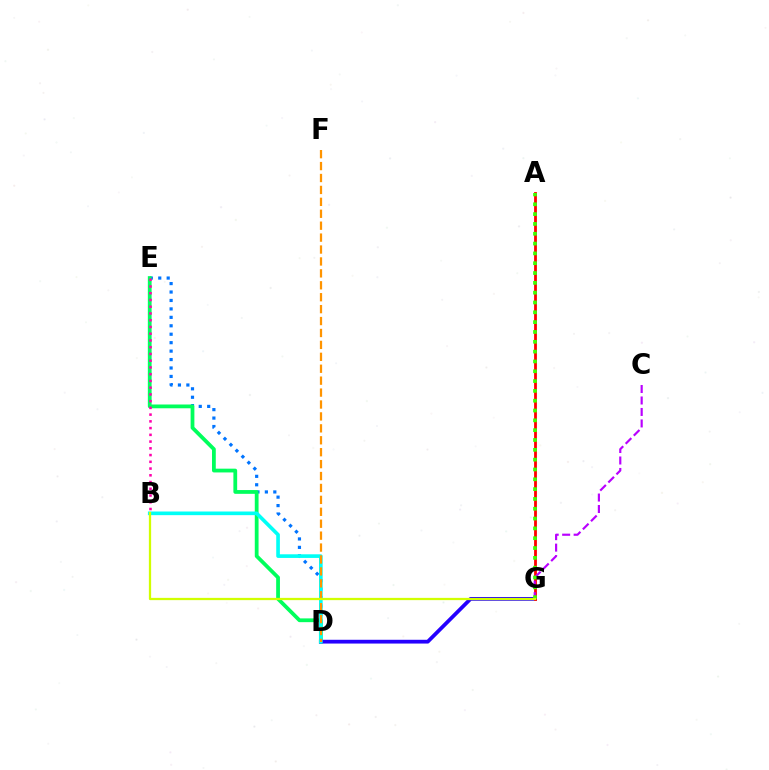{('D', 'E'): [{'color': '#0074ff', 'line_style': 'dotted', 'thickness': 2.29}, {'color': '#00ff5c', 'line_style': 'solid', 'thickness': 2.72}], ('D', 'G'): [{'color': '#2500ff', 'line_style': 'solid', 'thickness': 2.72}], ('A', 'G'): [{'color': '#ff0000', 'line_style': 'solid', 'thickness': 2.01}, {'color': '#3dff00', 'line_style': 'dotted', 'thickness': 2.67}], ('B', 'D'): [{'color': '#00fff6', 'line_style': 'solid', 'thickness': 2.62}], ('C', 'G'): [{'color': '#b900ff', 'line_style': 'dashed', 'thickness': 1.56}], ('B', 'E'): [{'color': '#ff00ac', 'line_style': 'dotted', 'thickness': 1.83}], ('D', 'F'): [{'color': '#ff9400', 'line_style': 'dashed', 'thickness': 1.62}], ('B', 'G'): [{'color': '#d1ff00', 'line_style': 'solid', 'thickness': 1.63}]}